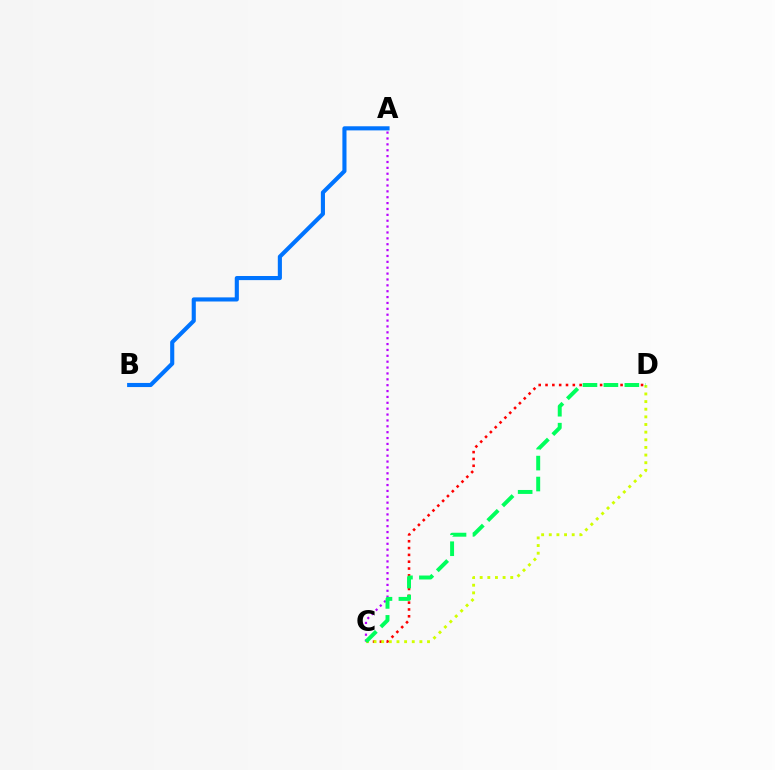{('A', 'B'): [{'color': '#0074ff', 'line_style': 'solid', 'thickness': 2.96}], ('C', 'D'): [{'color': '#ff0000', 'line_style': 'dotted', 'thickness': 1.85}, {'color': '#d1ff00', 'line_style': 'dotted', 'thickness': 2.08}, {'color': '#00ff5c', 'line_style': 'dashed', 'thickness': 2.85}], ('A', 'C'): [{'color': '#b900ff', 'line_style': 'dotted', 'thickness': 1.6}]}